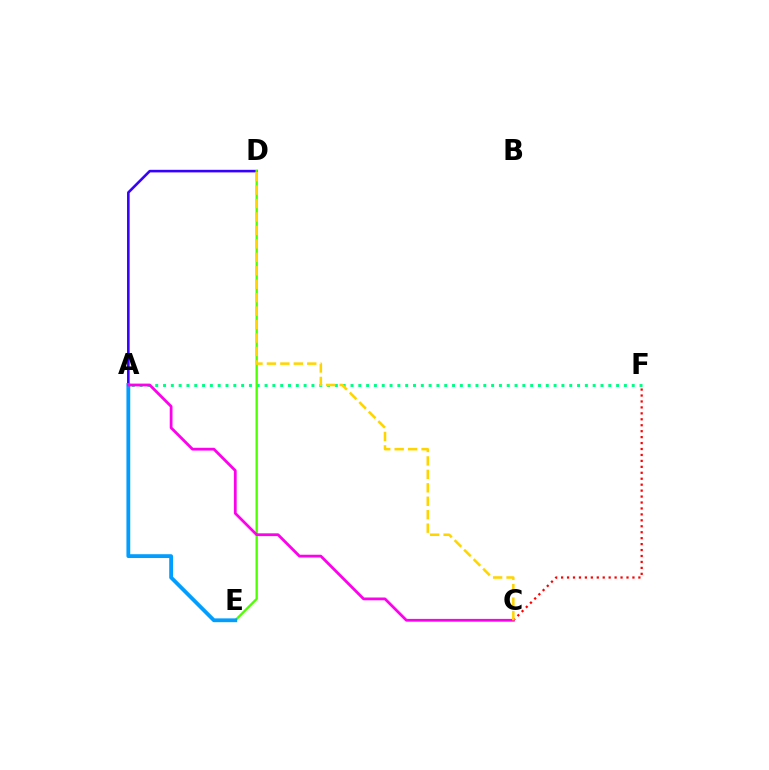{('A', 'F'): [{'color': '#00ff86', 'line_style': 'dotted', 'thickness': 2.12}], ('A', 'D'): [{'color': '#3700ff', 'line_style': 'solid', 'thickness': 1.86}], ('D', 'E'): [{'color': '#4fff00', 'line_style': 'solid', 'thickness': 1.68}], ('C', 'F'): [{'color': '#ff0000', 'line_style': 'dotted', 'thickness': 1.61}], ('A', 'E'): [{'color': '#009eff', 'line_style': 'solid', 'thickness': 2.74}], ('A', 'C'): [{'color': '#ff00ed', 'line_style': 'solid', 'thickness': 2.0}], ('C', 'D'): [{'color': '#ffd500', 'line_style': 'dashed', 'thickness': 1.83}]}